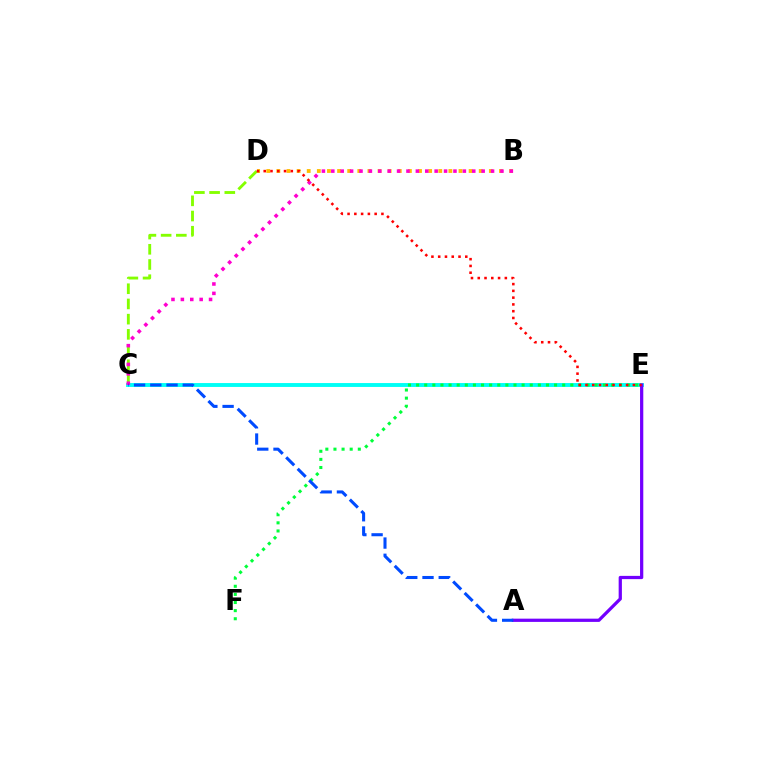{('C', 'E'): [{'color': '#00fff6', 'line_style': 'solid', 'thickness': 2.8}], ('C', 'D'): [{'color': '#84ff00', 'line_style': 'dashed', 'thickness': 2.07}], ('A', 'E'): [{'color': '#7200ff', 'line_style': 'solid', 'thickness': 2.33}], ('B', 'D'): [{'color': '#ffbd00', 'line_style': 'dotted', 'thickness': 2.75}], ('B', 'C'): [{'color': '#ff00cf', 'line_style': 'dotted', 'thickness': 2.55}], ('E', 'F'): [{'color': '#00ff39', 'line_style': 'dotted', 'thickness': 2.21}], ('A', 'C'): [{'color': '#004bff', 'line_style': 'dashed', 'thickness': 2.2}], ('D', 'E'): [{'color': '#ff0000', 'line_style': 'dotted', 'thickness': 1.84}]}